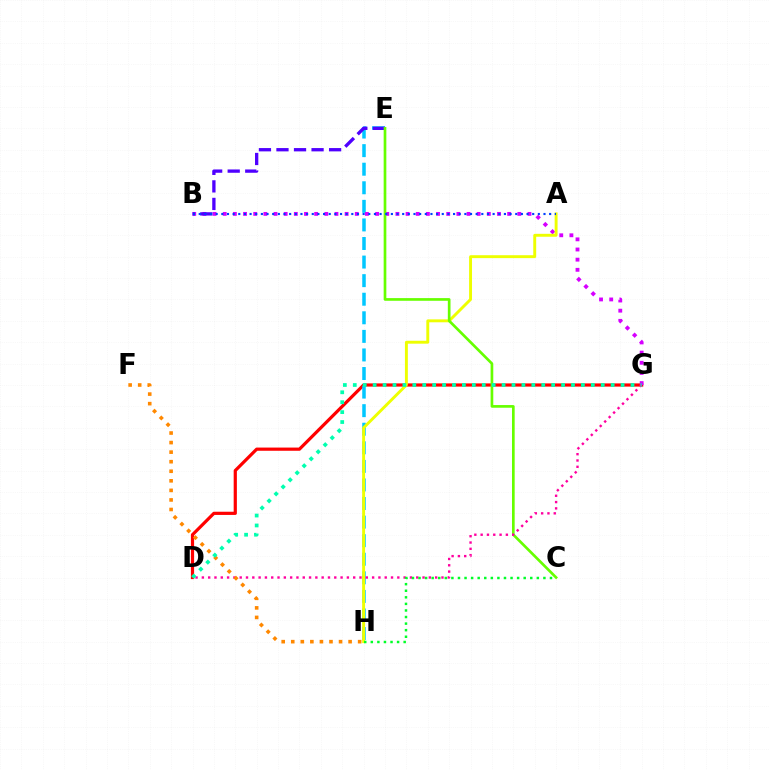{('D', 'G'): [{'color': '#ff0000', 'line_style': 'solid', 'thickness': 2.31}, {'color': '#ff00a0', 'line_style': 'dotted', 'thickness': 1.71}, {'color': '#00ffaf', 'line_style': 'dotted', 'thickness': 2.7}], ('E', 'H'): [{'color': '#00c7ff', 'line_style': 'dashed', 'thickness': 2.52}], ('B', 'G'): [{'color': '#d600ff', 'line_style': 'dotted', 'thickness': 2.76}], ('A', 'H'): [{'color': '#eeff00', 'line_style': 'solid', 'thickness': 2.1}], ('B', 'E'): [{'color': '#4f00ff', 'line_style': 'dashed', 'thickness': 2.38}], ('C', 'E'): [{'color': '#66ff00', 'line_style': 'solid', 'thickness': 1.93}], ('A', 'B'): [{'color': '#003fff', 'line_style': 'dotted', 'thickness': 1.54}], ('F', 'H'): [{'color': '#ff8800', 'line_style': 'dotted', 'thickness': 2.6}], ('C', 'H'): [{'color': '#00ff27', 'line_style': 'dotted', 'thickness': 1.79}]}